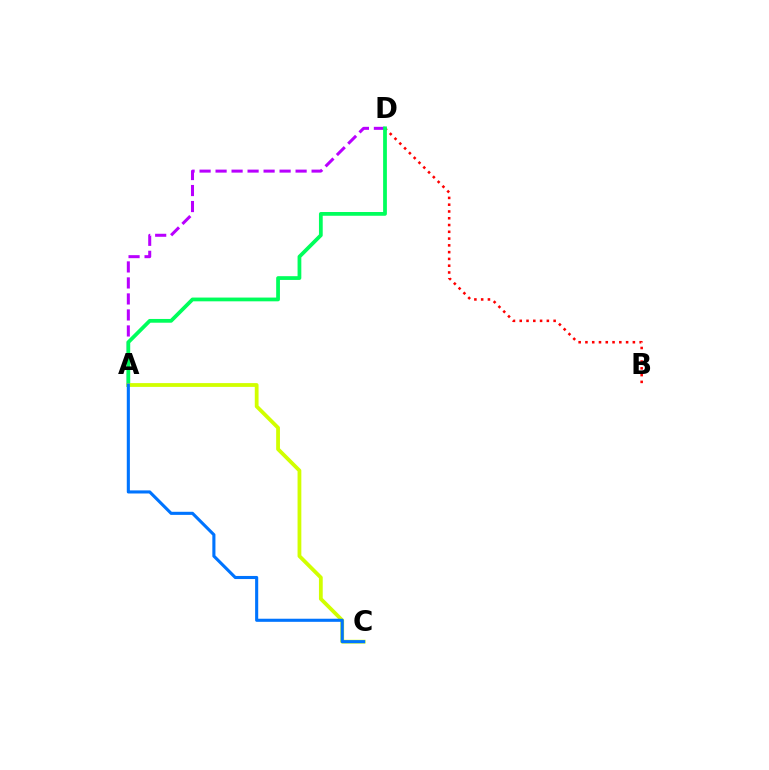{('A', 'D'): [{'color': '#b900ff', 'line_style': 'dashed', 'thickness': 2.17}, {'color': '#00ff5c', 'line_style': 'solid', 'thickness': 2.71}], ('B', 'D'): [{'color': '#ff0000', 'line_style': 'dotted', 'thickness': 1.84}], ('A', 'C'): [{'color': '#d1ff00', 'line_style': 'solid', 'thickness': 2.73}, {'color': '#0074ff', 'line_style': 'solid', 'thickness': 2.23}]}